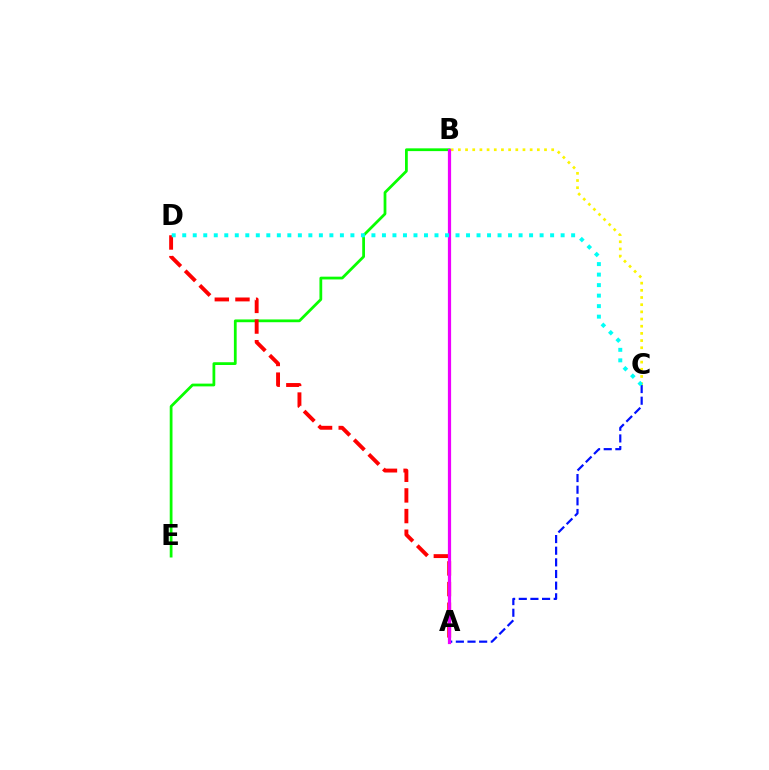{('A', 'C'): [{'color': '#0010ff', 'line_style': 'dashed', 'thickness': 1.58}], ('B', 'E'): [{'color': '#08ff00', 'line_style': 'solid', 'thickness': 1.99}], ('A', 'D'): [{'color': '#ff0000', 'line_style': 'dashed', 'thickness': 2.81}], ('B', 'C'): [{'color': '#fcf500', 'line_style': 'dotted', 'thickness': 1.95}], ('A', 'B'): [{'color': '#ee00ff', 'line_style': 'solid', 'thickness': 2.32}], ('C', 'D'): [{'color': '#00fff6', 'line_style': 'dotted', 'thickness': 2.86}]}